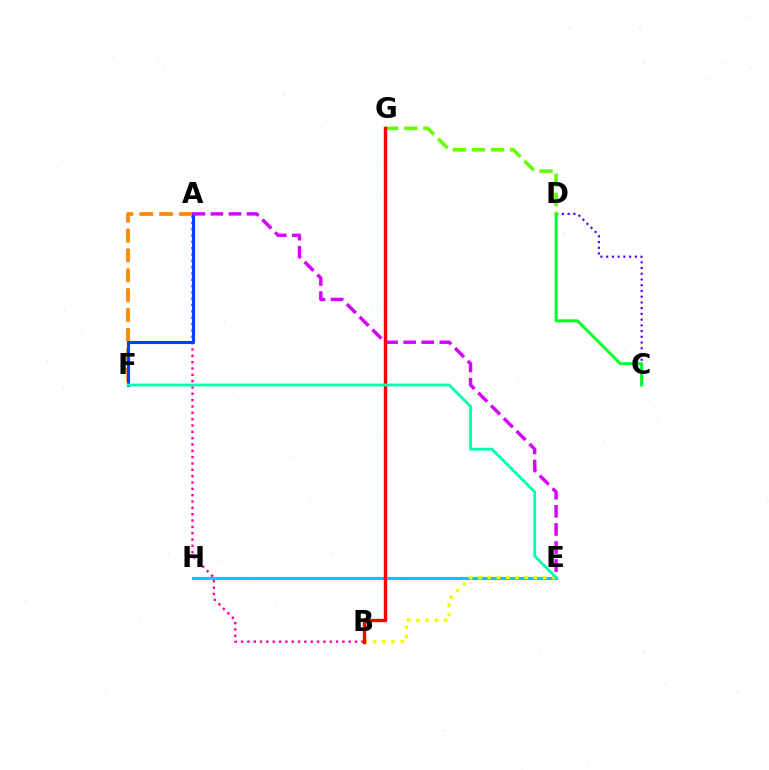{('E', 'H'): [{'color': '#00c7ff', 'line_style': 'solid', 'thickness': 2.25}], ('A', 'B'): [{'color': '#ff00a0', 'line_style': 'dotted', 'thickness': 1.72}], ('A', 'F'): [{'color': '#ff8800', 'line_style': 'dashed', 'thickness': 2.7}, {'color': '#003fff', 'line_style': 'solid', 'thickness': 2.24}], ('C', 'D'): [{'color': '#4f00ff', 'line_style': 'dotted', 'thickness': 1.56}, {'color': '#00ff27', 'line_style': 'solid', 'thickness': 2.14}], ('D', 'G'): [{'color': '#66ff00', 'line_style': 'dashed', 'thickness': 2.6}], ('B', 'E'): [{'color': '#eeff00', 'line_style': 'dotted', 'thickness': 2.51}], ('A', 'E'): [{'color': '#d600ff', 'line_style': 'dashed', 'thickness': 2.45}], ('B', 'G'): [{'color': '#ff0000', 'line_style': 'solid', 'thickness': 2.46}], ('E', 'F'): [{'color': '#00ffaf', 'line_style': 'solid', 'thickness': 2.02}]}